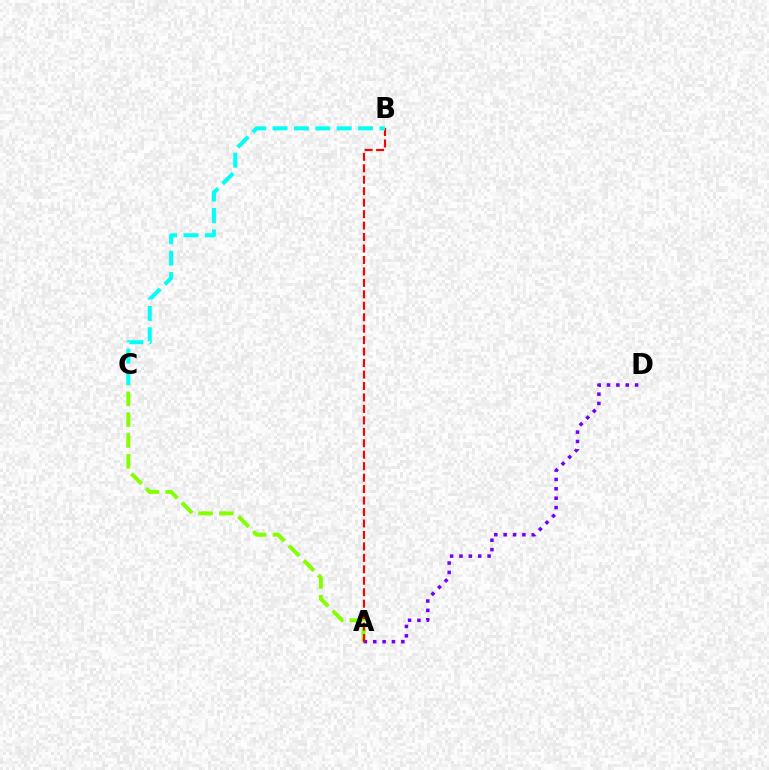{('A', 'C'): [{'color': '#84ff00', 'line_style': 'dashed', 'thickness': 2.83}], ('A', 'D'): [{'color': '#7200ff', 'line_style': 'dotted', 'thickness': 2.55}], ('A', 'B'): [{'color': '#ff0000', 'line_style': 'dashed', 'thickness': 1.56}], ('B', 'C'): [{'color': '#00fff6', 'line_style': 'dashed', 'thickness': 2.9}]}